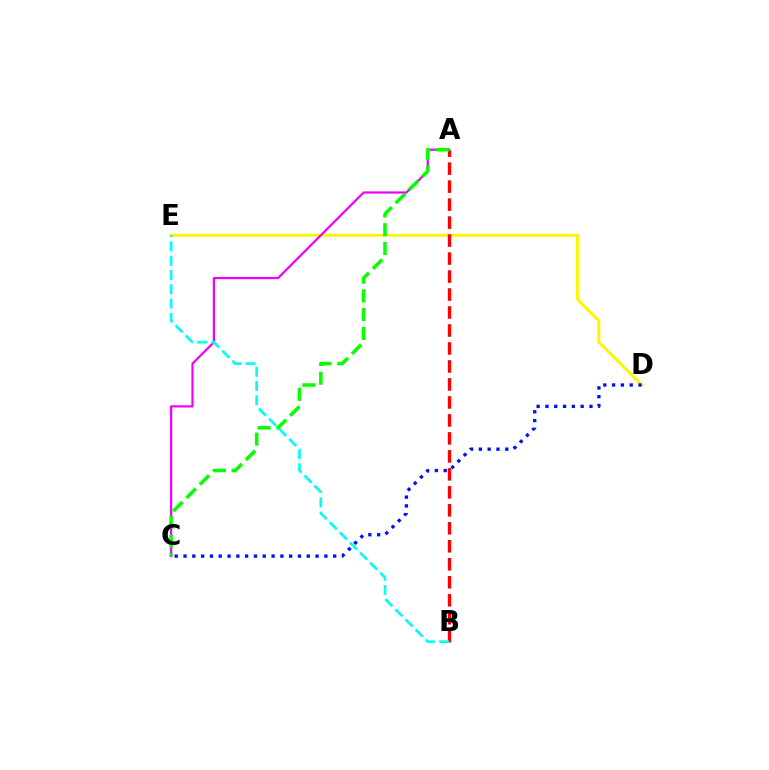{('D', 'E'): [{'color': '#fcf500', 'line_style': 'solid', 'thickness': 2.1}], ('A', 'C'): [{'color': '#ee00ff', 'line_style': 'solid', 'thickness': 1.59}, {'color': '#08ff00', 'line_style': 'dashed', 'thickness': 2.55}], ('C', 'D'): [{'color': '#0010ff', 'line_style': 'dotted', 'thickness': 2.39}], ('A', 'B'): [{'color': '#ff0000', 'line_style': 'dashed', 'thickness': 2.44}], ('B', 'E'): [{'color': '#00fff6', 'line_style': 'dashed', 'thickness': 1.94}]}